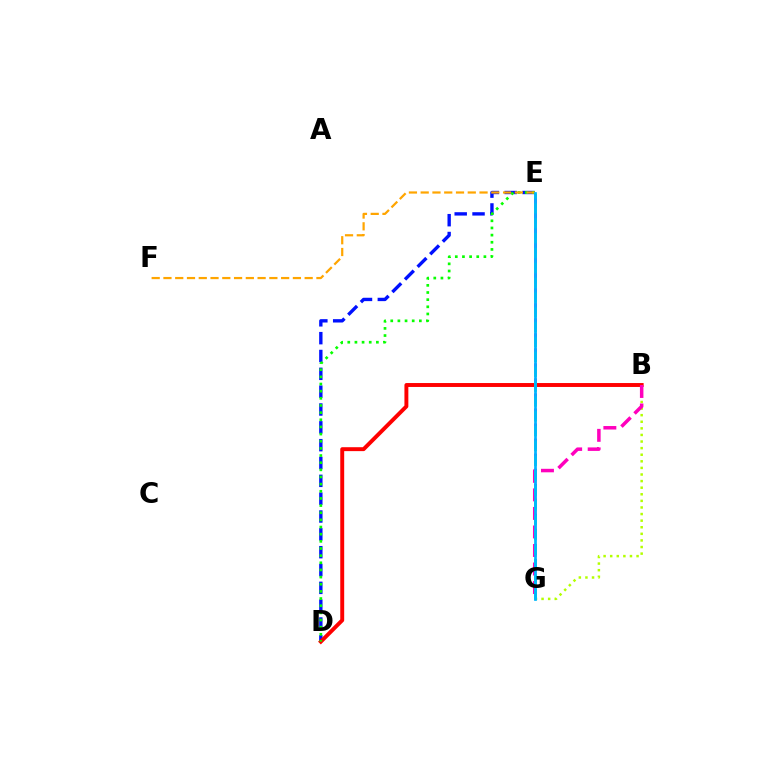{('D', 'E'): [{'color': '#0010ff', 'line_style': 'dashed', 'thickness': 2.42}, {'color': '#08ff00', 'line_style': 'dotted', 'thickness': 1.94}], ('B', 'G'): [{'color': '#b3ff00', 'line_style': 'dotted', 'thickness': 1.79}, {'color': '#ff00bd', 'line_style': 'dashed', 'thickness': 2.52}], ('E', 'G'): [{'color': '#9b00ff', 'line_style': 'dashed', 'thickness': 2.04}, {'color': '#00ff9d', 'line_style': 'dashed', 'thickness': 2.02}, {'color': '#00b5ff', 'line_style': 'solid', 'thickness': 1.96}], ('B', 'D'): [{'color': '#ff0000', 'line_style': 'solid', 'thickness': 2.82}], ('E', 'F'): [{'color': '#ffa500', 'line_style': 'dashed', 'thickness': 1.6}]}